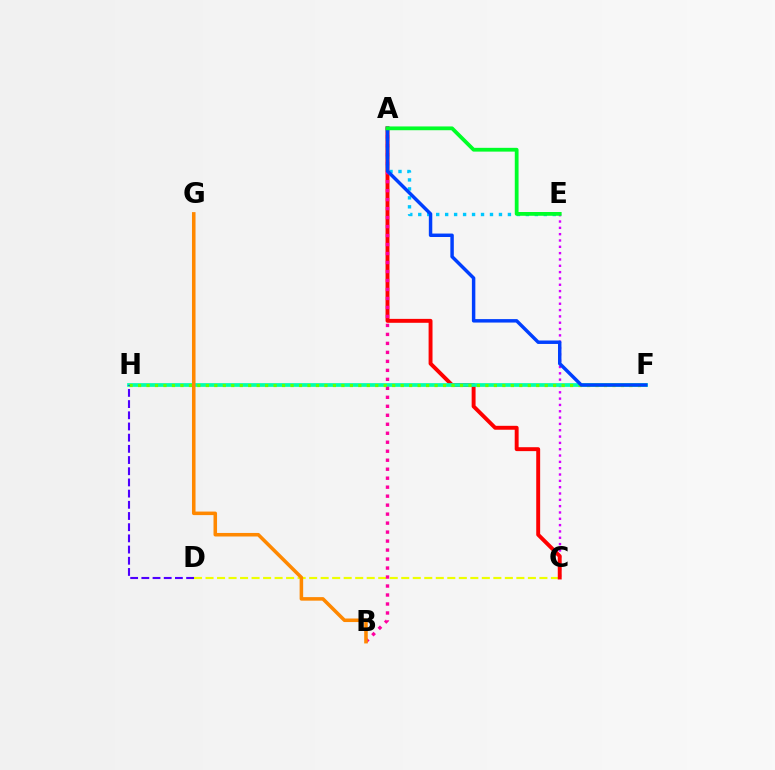{('C', 'E'): [{'color': '#d600ff', 'line_style': 'dotted', 'thickness': 1.72}], ('C', 'D'): [{'color': '#eeff00', 'line_style': 'dashed', 'thickness': 1.56}], ('A', 'C'): [{'color': '#ff0000', 'line_style': 'solid', 'thickness': 2.82}], ('A', 'E'): [{'color': '#00c7ff', 'line_style': 'dotted', 'thickness': 2.44}, {'color': '#00ff27', 'line_style': 'solid', 'thickness': 2.72}], ('F', 'H'): [{'color': '#00ffaf', 'line_style': 'solid', 'thickness': 2.68}, {'color': '#66ff00', 'line_style': 'dotted', 'thickness': 2.3}], ('A', 'B'): [{'color': '#ff00a0', 'line_style': 'dotted', 'thickness': 2.44}], ('A', 'F'): [{'color': '#003fff', 'line_style': 'solid', 'thickness': 2.49}], ('B', 'G'): [{'color': '#ff8800', 'line_style': 'solid', 'thickness': 2.55}], ('D', 'H'): [{'color': '#4f00ff', 'line_style': 'dashed', 'thickness': 1.52}]}